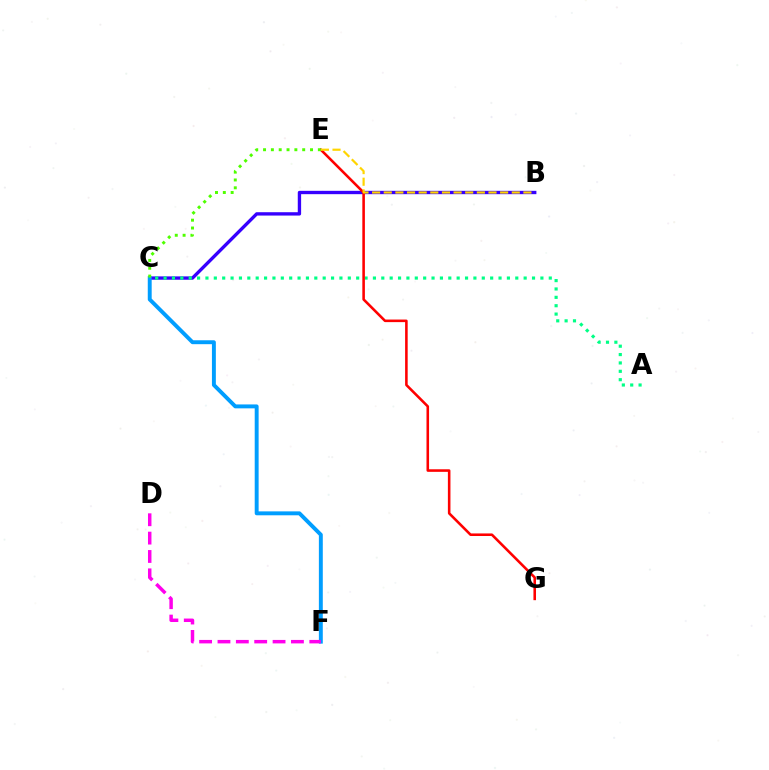{('B', 'C'): [{'color': '#3700ff', 'line_style': 'solid', 'thickness': 2.41}], ('A', 'C'): [{'color': '#00ff86', 'line_style': 'dotted', 'thickness': 2.28}], ('E', 'G'): [{'color': '#ff0000', 'line_style': 'solid', 'thickness': 1.85}], ('C', 'F'): [{'color': '#009eff', 'line_style': 'solid', 'thickness': 2.82}], ('C', 'E'): [{'color': '#4fff00', 'line_style': 'dotted', 'thickness': 2.13}], ('B', 'E'): [{'color': '#ffd500', 'line_style': 'dashed', 'thickness': 1.58}], ('D', 'F'): [{'color': '#ff00ed', 'line_style': 'dashed', 'thickness': 2.49}]}